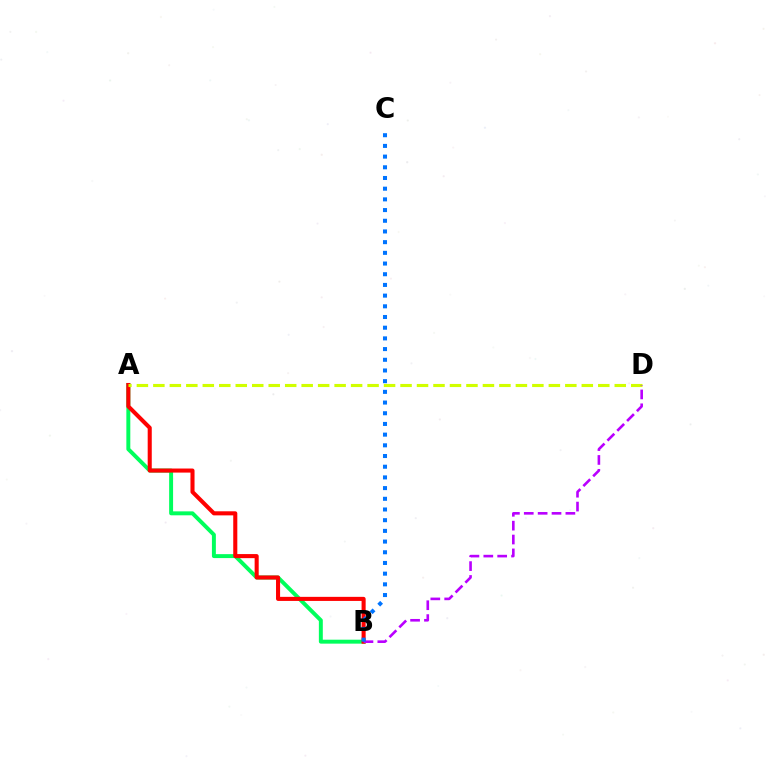{('A', 'B'): [{'color': '#00ff5c', 'line_style': 'solid', 'thickness': 2.84}, {'color': '#ff0000', 'line_style': 'solid', 'thickness': 2.93}], ('A', 'D'): [{'color': '#d1ff00', 'line_style': 'dashed', 'thickness': 2.24}], ('B', 'D'): [{'color': '#b900ff', 'line_style': 'dashed', 'thickness': 1.88}], ('B', 'C'): [{'color': '#0074ff', 'line_style': 'dotted', 'thickness': 2.91}]}